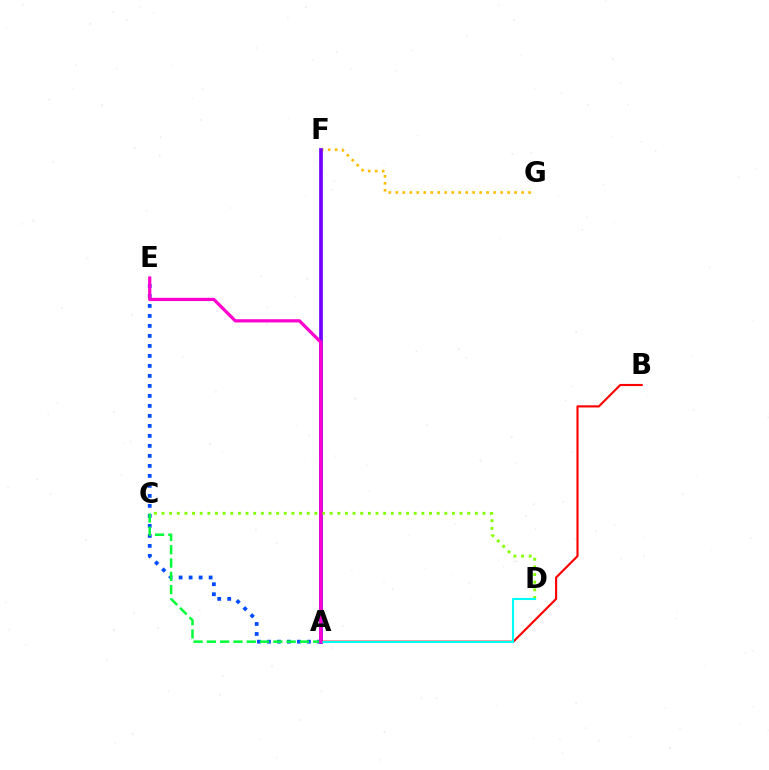{('F', 'G'): [{'color': '#ffbd00', 'line_style': 'dotted', 'thickness': 1.9}], ('A', 'F'): [{'color': '#7200ff', 'line_style': 'solid', 'thickness': 2.67}], ('A', 'E'): [{'color': '#004bff', 'line_style': 'dotted', 'thickness': 2.72}, {'color': '#ff00cf', 'line_style': 'solid', 'thickness': 2.33}], ('C', 'D'): [{'color': '#84ff00', 'line_style': 'dotted', 'thickness': 2.08}], ('A', 'C'): [{'color': '#00ff39', 'line_style': 'dashed', 'thickness': 1.81}], ('A', 'B'): [{'color': '#ff0000', 'line_style': 'solid', 'thickness': 1.54}], ('A', 'D'): [{'color': '#00fff6', 'line_style': 'solid', 'thickness': 1.5}]}